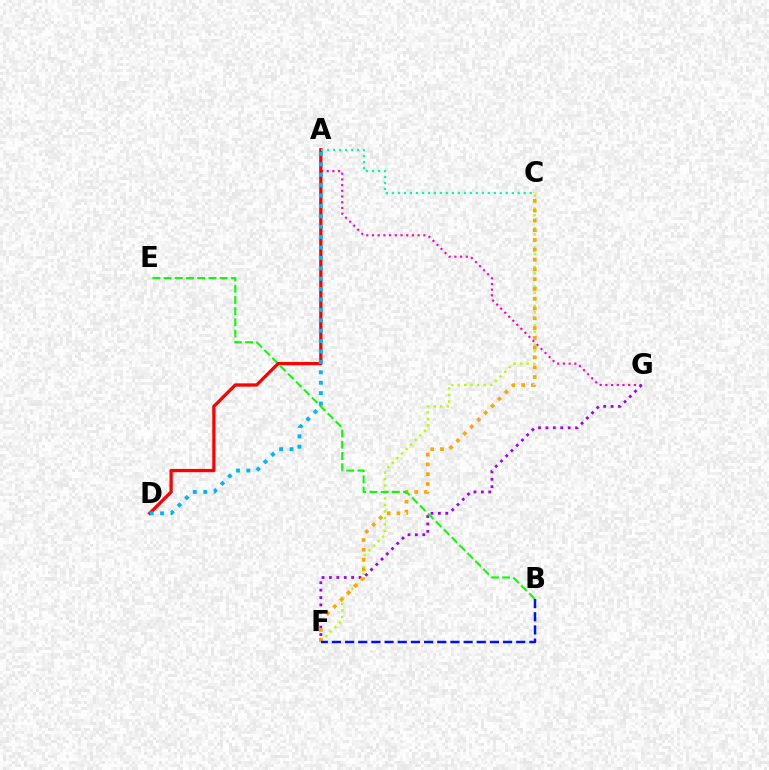{('A', 'G'): [{'color': '#ff00bd', 'line_style': 'dotted', 'thickness': 1.55}], ('C', 'F'): [{'color': '#b3ff00', 'line_style': 'dotted', 'thickness': 1.76}, {'color': '#ffa500', 'line_style': 'dotted', 'thickness': 2.66}], ('F', 'G'): [{'color': '#9b00ff', 'line_style': 'dotted', 'thickness': 2.01}], ('B', 'E'): [{'color': '#08ff00', 'line_style': 'dashed', 'thickness': 1.52}], ('A', 'D'): [{'color': '#ff0000', 'line_style': 'solid', 'thickness': 2.36}, {'color': '#00b5ff', 'line_style': 'dotted', 'thickness': 2.83}], ('A', 'C'): [{'color': '#00ff9d', 'line_style': 'dotted', 'thickness': 1.63}], ('B', 'F'): [{'color': '#0010ff', 'line_style': 'dashed', 'thickness': 1.79}]}